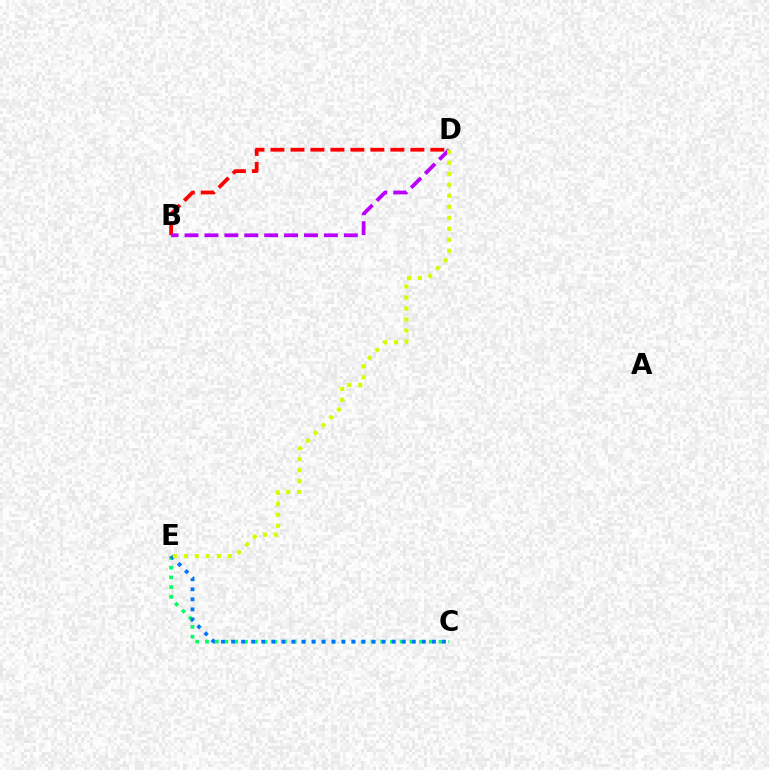{('B', 'D'): [{'color': '#ff0000', 'line_style': 'dashed', 'thickness': 2.71}, {'color': '#b900ff', 'line_style': 'dashed', 'thickness': 2.7}], ('C', 'E'): [{'color': '#00ff5c', 'line_style': 'dotted', 'thickness': 2.64}, {'color': '#0074ff', 'line_style': 'dotted', 'thickness': 2.73}], ('D', 'E'): [{'color': '#d1ff00', 'line_style': 'dotted', 'thickness': 2.99}]}